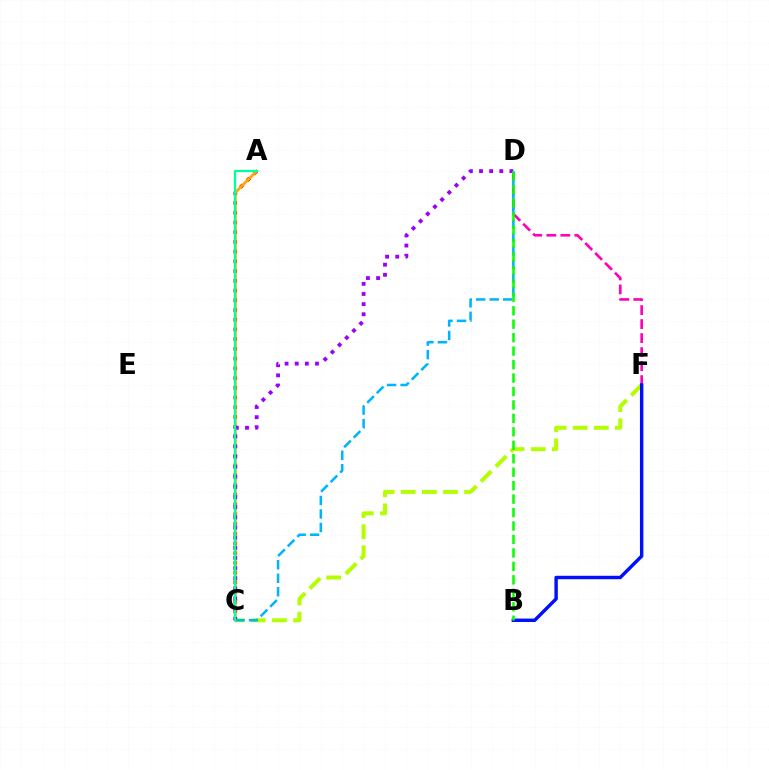{('C', 'F'): [{'color': '#b3ff00', 'line_style': 'dashed', 'thickness': 2.87}], ('A', 'C'): [{'color': '#ff0000', 'line_style': 'dotted', 'thickness': 2.64}, {'color': '#ffa500', 'line_style': 'solid', 'thickness': 1.96}, {'color': '#00ff9d', 'line_style': 'solid', 'thickness': 1.63}], ('D', 'F'): [{'color': '#ff00bd', 'line_style': 'dashed', 'thickness': 1.9}], ('C', 'D'): [{'color': '#9b00ff', 'line_style': 'dotted', 'thickness': 2.75}, {'color': '#00b5ff', 'line_style': 'dashed', 'thickness': 1.84}], ('B', 'F'): [{'color': '#0010ff', 'line_style': 'solid', 'thickness': 2.47}], ('B', 'D'): [{'color': '#08ff00', 'line_style': 'dashed', 'thickness': 1.83}]}